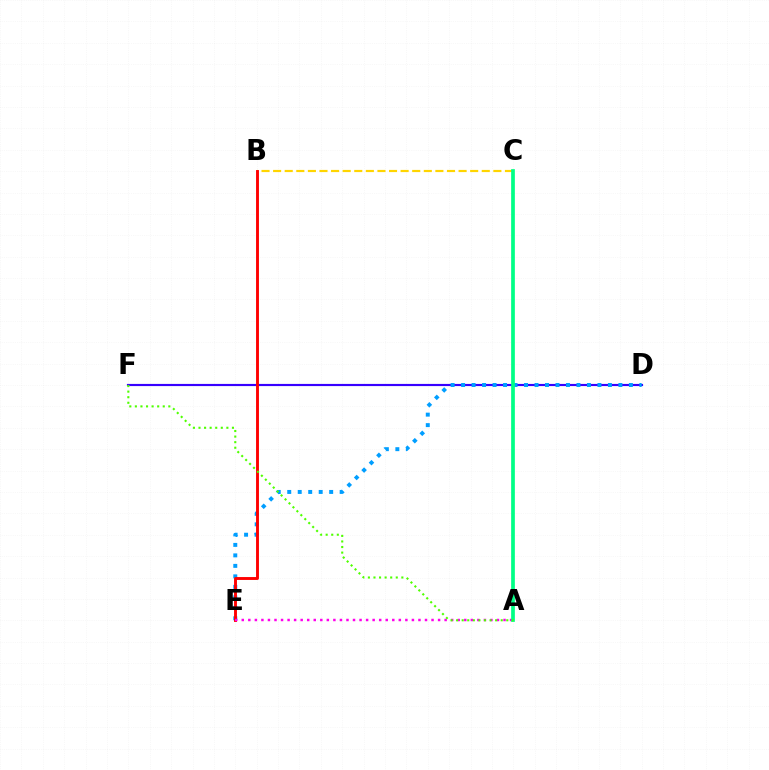{('D', 'F'): [{'color': '#3700ff', 'line_style': 'solid', 'thickness': 1.56}], ('D', 'E'): [{'color': '#009eff', 'line_style': 'dotted', 'thickness': 2.85}], ('B', 'C'): [{'color': '#ffd500', 'line_style': 'dashed', 'thickness': 1.57}], ('B', 'E'): [{'color': '#ff0000', 'line_style': 'solid', 'thickness': 2.08}], ('A', 'E'): [{'color': '#ff00ed', 'line_style': 'dotted', 'thickness': 1.78}], ('A', 'C'): [{'color': '#00ff86', 'line_style': 'solid', 'thickness': 2.67}], ('A', 'F'): [{'color': '#4fff00', 'line_style': 'dotted', 'thickness': 1.51}]}